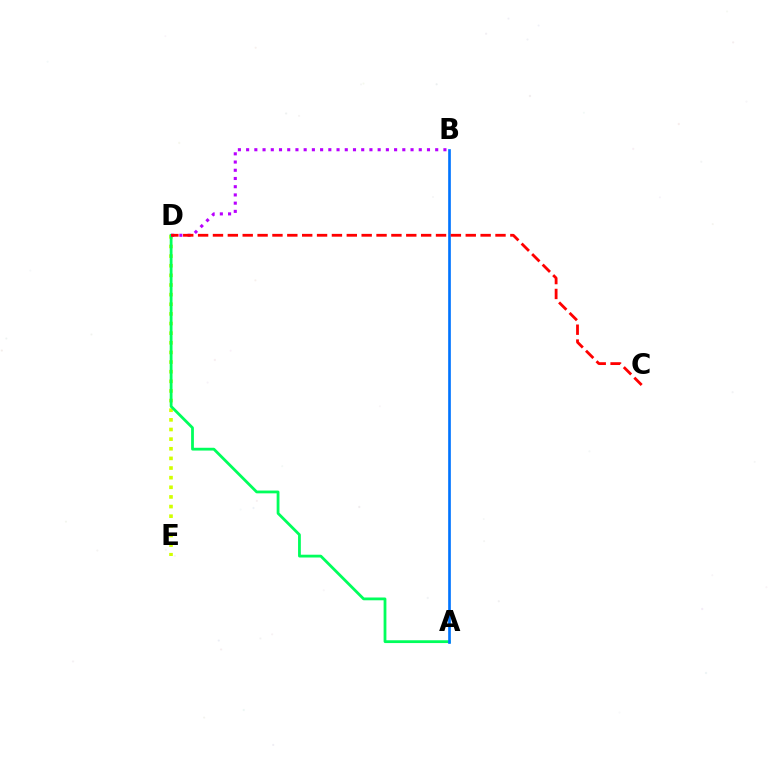{('D', 'E'): [{'color': '#d1ff00', 'line_style': 'dotted', 'thickness': 2.62}], ('A', 'D'): [{'color': '#00ff5c', 'line_style': 'solid', 'thickness': 2.01}], ('B', 'D'): [{'color': '#b900ff', 'line_style': 'dotted', 'thickness': 2.23}], ('A', 'B'): [{'color': '#0074ff', 'line_style': 'solid', 'thickness': 1.92}], ('C', 'D'): [{'color': '#ff0000', 'line_style': 'dashed', 'thickness': 2.02}]}